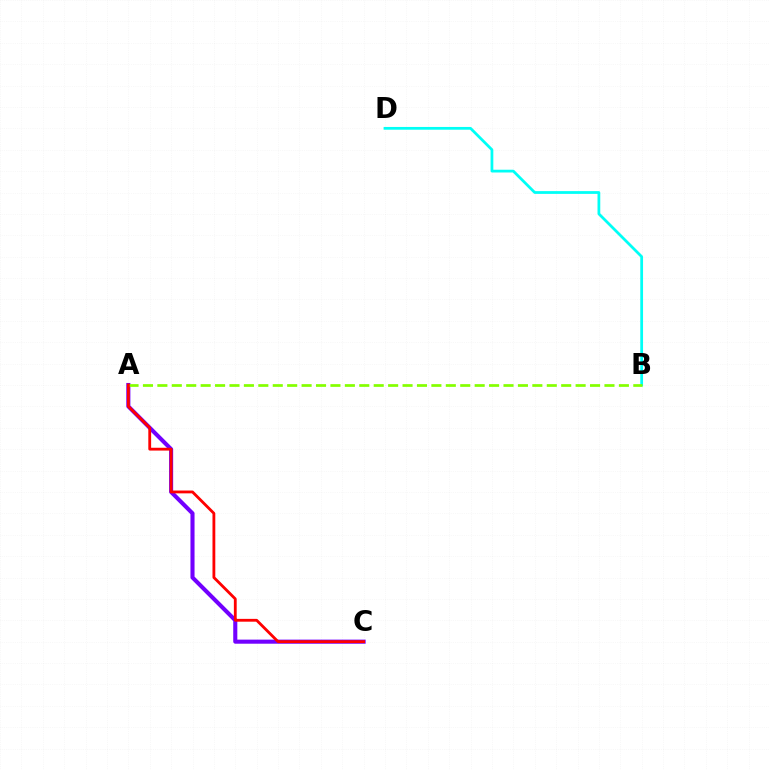{('A', 'C'): [{'color': '#7200ff', 'line_style': 'solid', 'thickness': 2.94}, {'color': '#ff0000', 'line_style': 'solid', 'thickness': 2.03}], ('B', 'D'): [{'color': '#00fff6', 'line_style': 'solid', 'thickness': 1.99}], ('A', 'B'): [{'color': '#84ff00', 'line_style': 'dashed', 'thickness': 1.96}]}